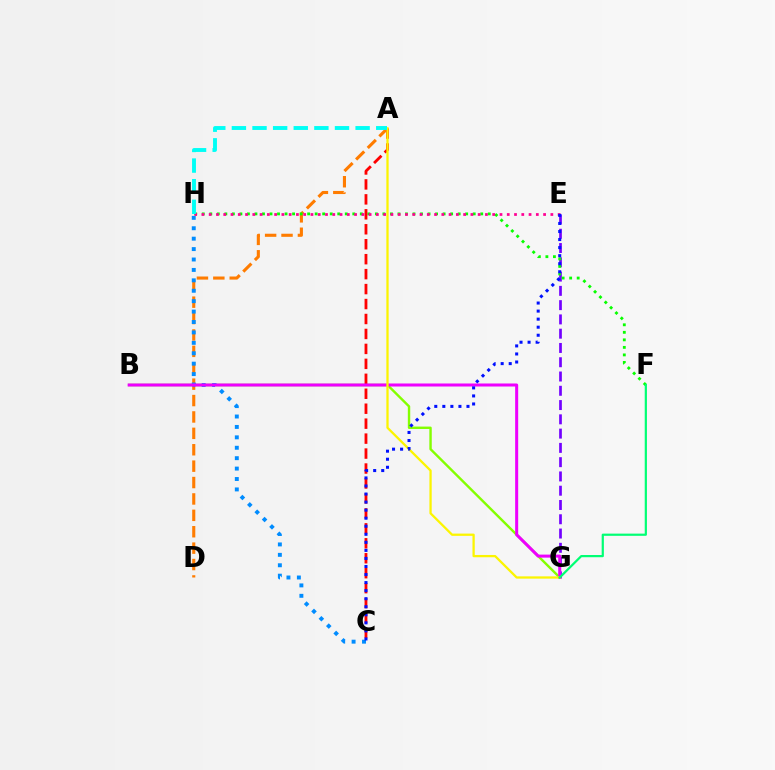{('E', 'G'): [{'color': '#7200ff', 'line_style': 'dashed', 'thickness': 1.94}], ('B', 'G'): [{'color': '#84ff00', 'line_style': 'solid', 'thickness': 1.73}, {'color': '#ee00ff', 'line_style': 'solid', 'thickness': 2.18}], ('A', 'D'): [{'color': '#ff7c00', 'line_style': 'dashed', 'thickness': 2.23}], ('F', 'H'): [{'color': '#08ff00', 'line_style': 'dotted', 'thickness': 2.04}], ('C', 'H'): [{'color': '#008cff', 'line_style': 'dotted', 'thickness': 2.83}], ('E', 'H'): [{'color': '#ff0094', 'line_style': 'dotted', 'thickness': 1.98}], ('A', 'C'): [{'color': '#ff0000', 'line_style': 'dashed', 'thickness': 2.03}], ('A', 'G'): [{'color': '#fcf500', 'line_style': 'solid', 'thickness': 1.64}], ('F', 'G'): [{'color': '#00ff74', 'line_style': 'solid', 'thickness': 1.59}], ('A', 'H'): [{'color': '#00fff6', 'line_style': 'dashed', 'thickness': 2.8}], ('C', 'E'): [{'color': '#0010ff', 'line_style': 'dotted', 'thickness': 2.19}]}